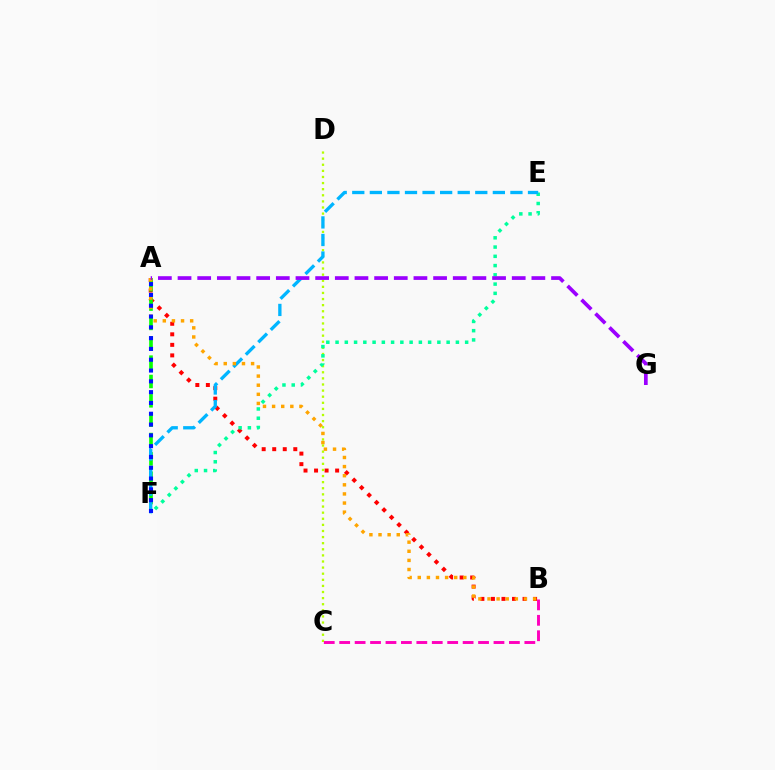{('A', 'B'): [{'color': '#ff0000', 'line_style': 'dotted', 'thickness': 2.86}, {'color': '#ffa500', 'line_style': 'dotted', 'thickness': 2.48}], ('C', 'D'): [{'color': '#b3ff00', 'line_style': 'dotted', 'thickness': 1.66}], ('E', 'F'): [{'color': '#00ff9d', 'line_style': 'dotted', 'thickness': 2.51}, {'color': '#00b5ff', 'line_style': 'dashed', 'thickness': 2.39}], ('A', 'F'): [{'color': '#08ff00', 'line_style': 'dashed', 'thickness': 2.63}, {'color': '#0010ff', 'line_style': 'dotted', 'thickness': 2.93}], ('B', 'C'): [{'color': '#ff00bd', 'line_style': 'dashed', 'thickness': 2.1}], ('A', 'G'): [{'color': '#9b00ff', 'line_style': 'dashed', 'thickness': 2.67}]}